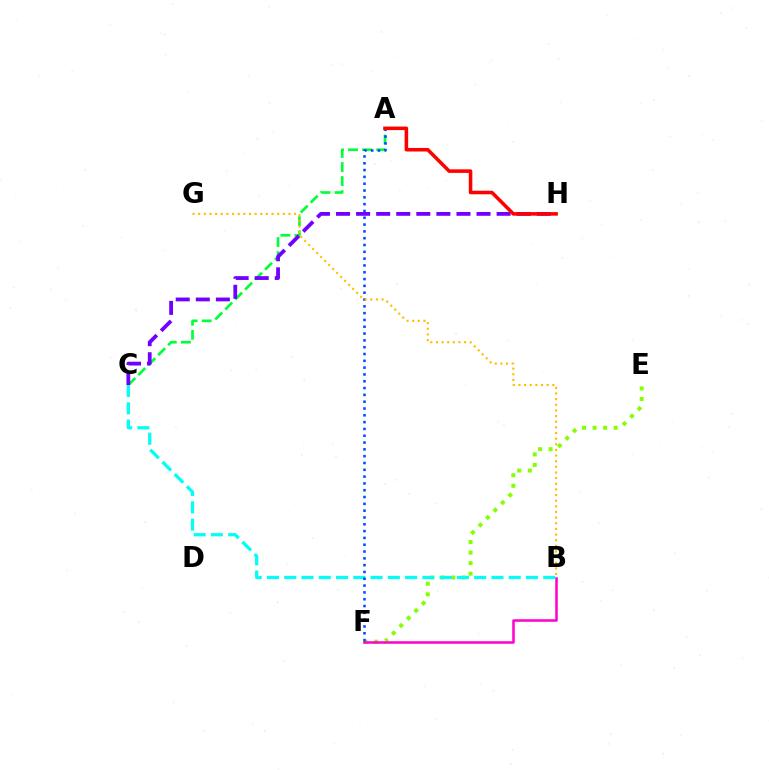{('E', 'F'): [{'color': '#84ff00', 'line_style': 'dotted', 'thickness': 2.87}], ('A', 'C'): [{'color': '#00ff39', 'line_style': 'dashed', 'thickness': 1.91}], ('B', 'F'): [{'color': '#ff00cf', 'line_style': 'solid', 'thickness': 1.82}], ('B', 'C'): [{'color': '#00fff6', 'line_style': 'dashed', 'thickness': 2.35}], ('A', 'F'): [{'color': '#004bff', 'line_style': 'dotted', 'thickness': 1.85}], ('C', 'H'): [{'color': '#7200ff', 'line_style': 'dashed', 'thickness': 2.73}], ('A', 'H'): [{'color': '#ff0000', 'line_style': 'solid', 'thickness': 2.56}], ('B', 'G'): [{'color': '#ffbd00', 'line_style': 'dotted', 'thickness': 1.53}]}